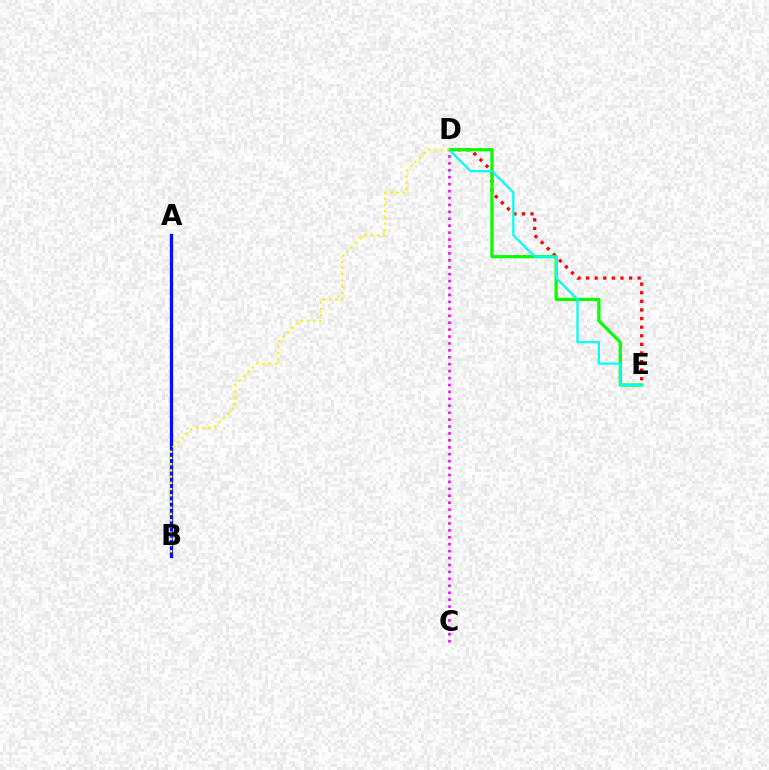{('D', 'E'): [{'color': '#ff0000', 'line_style': 'dotted', 'thickness': 2.34}, {'color': '#08ff00', 'line_style': 'solid', 'thickness': 2.32}, {'color': '#00fff6', 'line_style': 'solid', 'thickness': 1.61}], ('A', 'B'): [{'color': '#0010ff', 'line_style': 'solid', 'thickness': 2.36}], ('B', 'D'): [{'color': '#fcf500', 'line_style': 'dotted', 'thickness': 1.69}], ('C', 'D'): [{'color': '#ee00ff', 'line_style': 'dotted', 'thickness': 1.88}]}